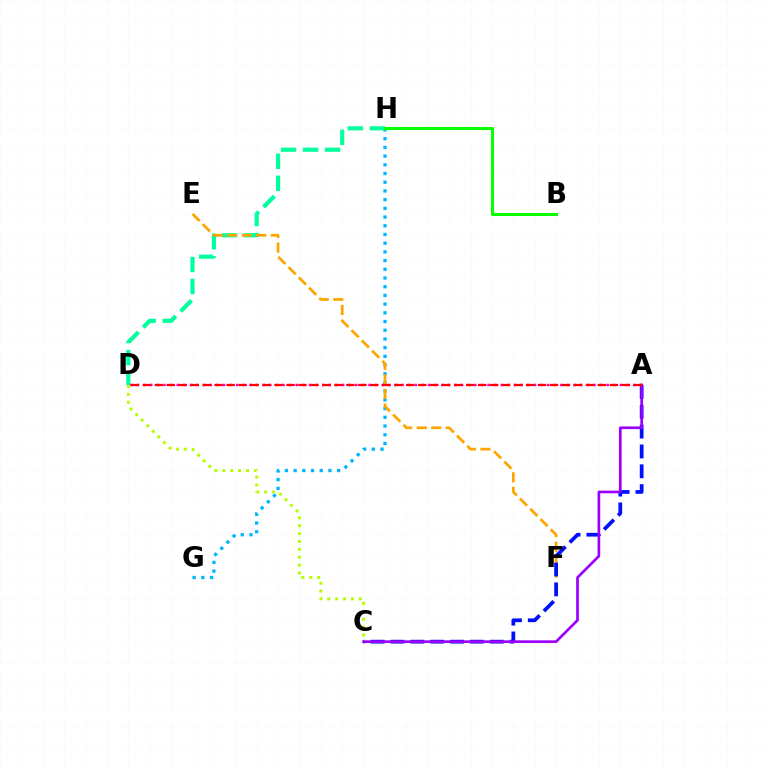{('G', 'H'): [{'color': '#00b5ff', 'line_style': 'dotted', 'thickness': 2.37}], ('D', 'H'): [{'color': '#00ff9d', 'line_style': 'dashed', 'thickness': 2.99}], ('E', 'F'): [{'color': '#ffa500', 'line_style': 'dashed', 'thickness': 1.97}], ('B', 'H'): [{'color': '#08ff00', 'line_style': 'solid', 'thickness': 2.2}], ('A', 'C'): [{'color': '#0010ff', 'line_style': 'dashed', 'thickness': 2.7}, {'color': '#9b00ff', 'line_style': 'solid', 'thickness': 1.93}], ('C', 'D'): [{'color': '#b3ff00', 'line_style': 'dotted', 'thickness': 2.14}], ('A', 'D'): [{'color': '#ff00bd', 'line_style': 'dotted', 'thickness': 1.8}, {'color': '#ff0000', 'line_style': 'dashed', 'thickness': 1.63}]}